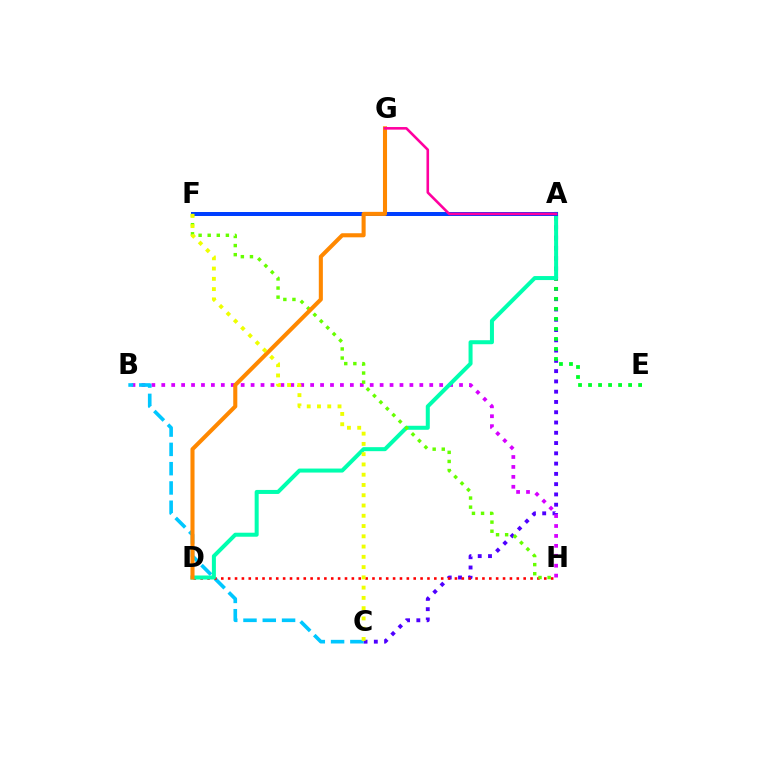{('A', 'C'): [{'color': '#4f00ff', 'line_style': 'dotted', 'thickness': 2.79}], ('A', 'E'): [{'color': '#00ff27', 'line_style': 'dotted', 'thickness': 2.72}], ('B', 'H'): [{'color': '#d600ff', 'line_style': 'dotted', 'thickness': 2.7}], ('B', 'C'): [{'color': '#00c7ff', 'line_style': 'dashed', 'thickness': 2.62}], ('D', 'H'): [{'color': '#ff0000', 'line_style': 'dotted', 'thickness': 1.87}], ('A', 'D'): [{'color': '#00ffaf', 'line_style': 'solid', 'thickness': 2.89}], ('A', 'F'): [{'color': '#003fff', 'line_style': 'solid', 'thickness': 2.88}], ('F', 'H'): [{'color': '#66ff00', 'line_style': 'dotted', 'thickness': 2.47}], ('D', 'G'): [{'color': '#ff8800', 'line_style': 'solid', 'thickness': 2.93}], ('C', 'F'): [{'color': '#eeff00', 'line_style': 'dotted', 'thickness': 2.79}], ('A', 'G'): [{'color': '#ff00a0', 'line_style': 'solid', 'thickness': 1.87}]}